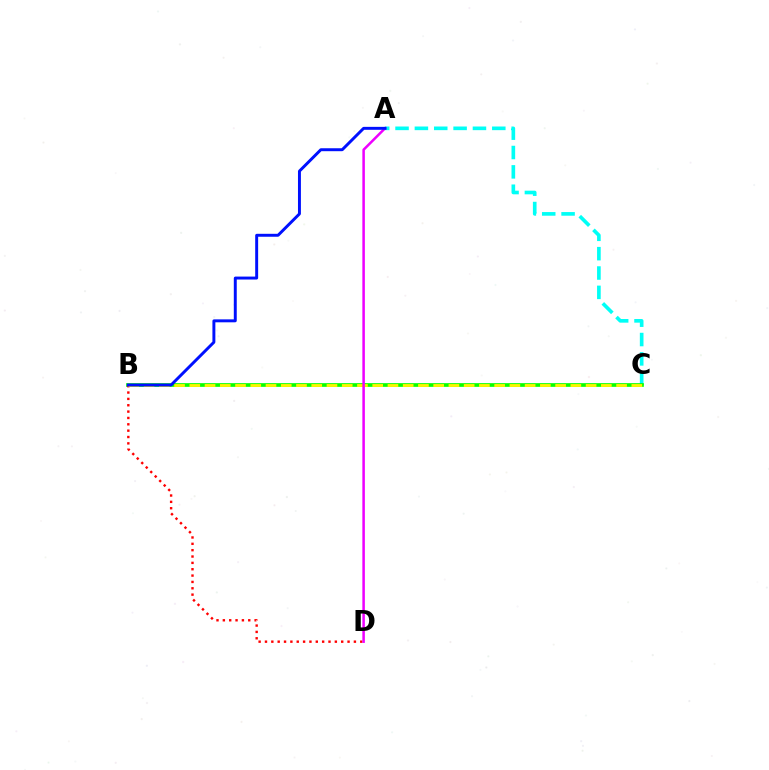{('A', 'C'): [{'color': '#00fff6', 'line_style': 'dashed', 'thickness': 2.63}], ('B', 'C'): [{'color': '#08ff00', 'line_style': 'solid', 'thickness': 2.65}, {'color': '#fcf500', 'line_style': 'dashed', 'thickness': 2.07}], ('B', 'D'): [{'color': '#ff0000', 'line_style': 'dotted', 'thickness': 1.73}], ('A', 'D'): [{'color': '#ee00ff', 'line_style': 'solid', 'thickness': 1.81}], ('A', 'B'): [{'color': '#0010ff', 'line_style': 'solid', 'thickness': 2.12}]}